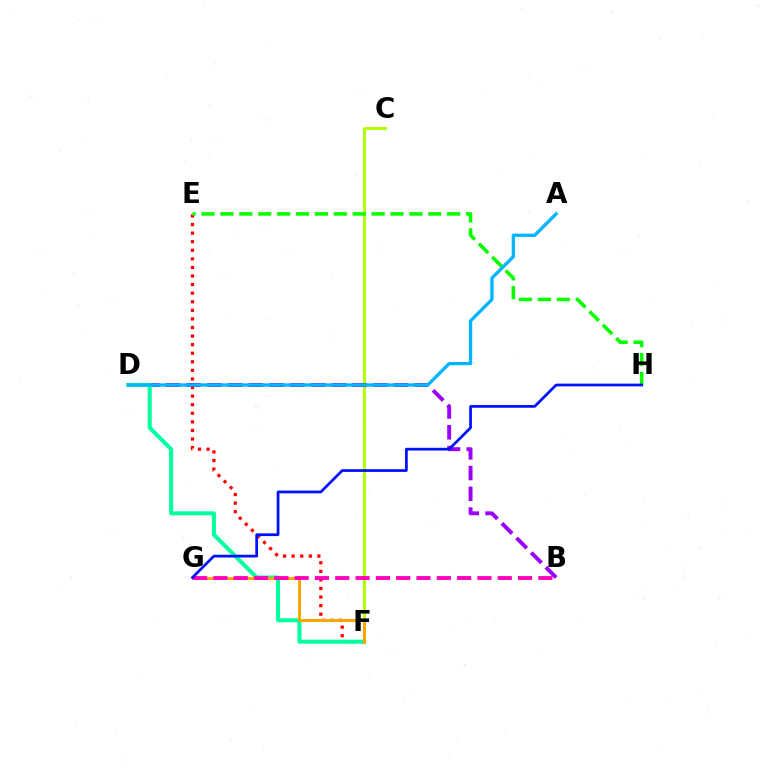{('C', 'F'): [{'color': '#b3ff00', 'line_style': 'solid', 'thickness': 2.15}], ('B', 'D'): [{'color': '#9b00ff', 'line_style': 'dashed', 'thickness': 2.82}], ('E', 'F'): [{'color': '#ff0000', 'line_style': 'dotted', 'thickness': 2.33}], ('D', 'F'): [{'color': '#00ff9d', 'line_style': 'solid', 'thickness': 2.89}], ('F', 'G'): [{'color': '#ffa500', 'line_style': 'solid', 'thickness': 2.12}], ('E', 'H'): [{'color': '#08ff00', 'line_style': 'dashed', 'thickness': 2.57}], ('B', 'G'): [{'color': '#ff00bd', 'line_style': 'dashed', 'thickness': 2.76}], ('A', 'D'): [{'color': '#00b5ff', 'line_style': 'solid', 'thickness': 2.37}], ('G', 'H'): [{'color': '#0010ff', 'line_style': 'solid', 'thickness': 1.97}]}